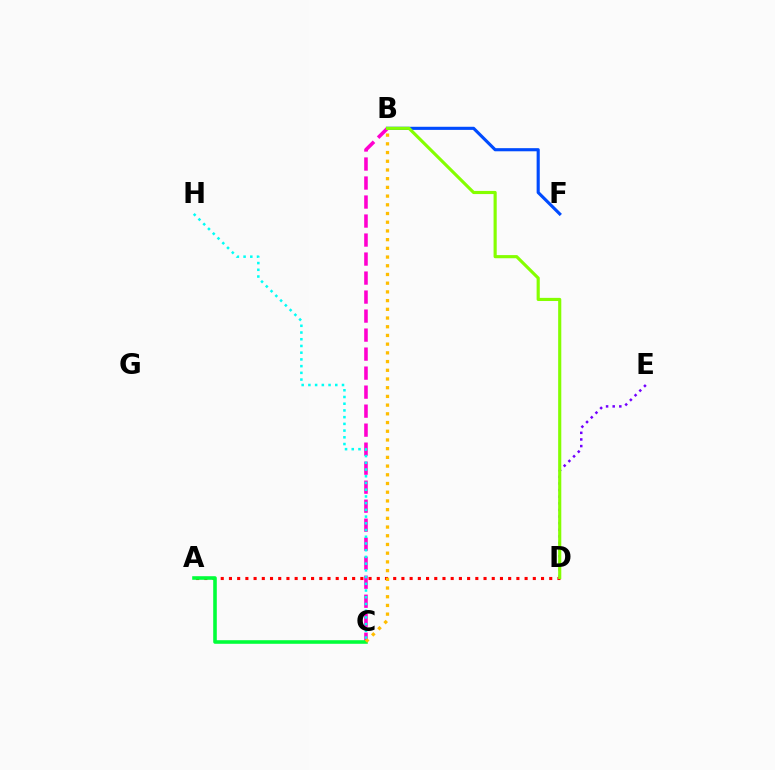{('D', 'E'): [{'color': '#7200ff', 'line_style': 'dotted', 'thickness': 1.8}], ('B', 'F'): [{'color': '#004bff', 'line_style': 'solid', 'thickness': 2.25}], ('B', 'C'): [{'color': '#ff00cf', 'line_style': 'dashed', 'thickness': 2.58}, {'color': '#ffbd00', 'line_style': 'dotted', 'thickness': 2.37}], ('A', 'D'): [{'color': '#ff0000', 'line_style': 'dotted', 'thickness': 2.23}], ('B', 'D'): [{'color': '#84ff00', 'line_style': 'solid', 'thickness': 2.26}], ('C', 'H'): [{'color': '#00fff6', 'line_style': 'dotted', 'thickness': 1.83}], ('A', 'C'): [{'color': '#00ff39', 'line_style': 'solid', 'thickness': 2.58}]}